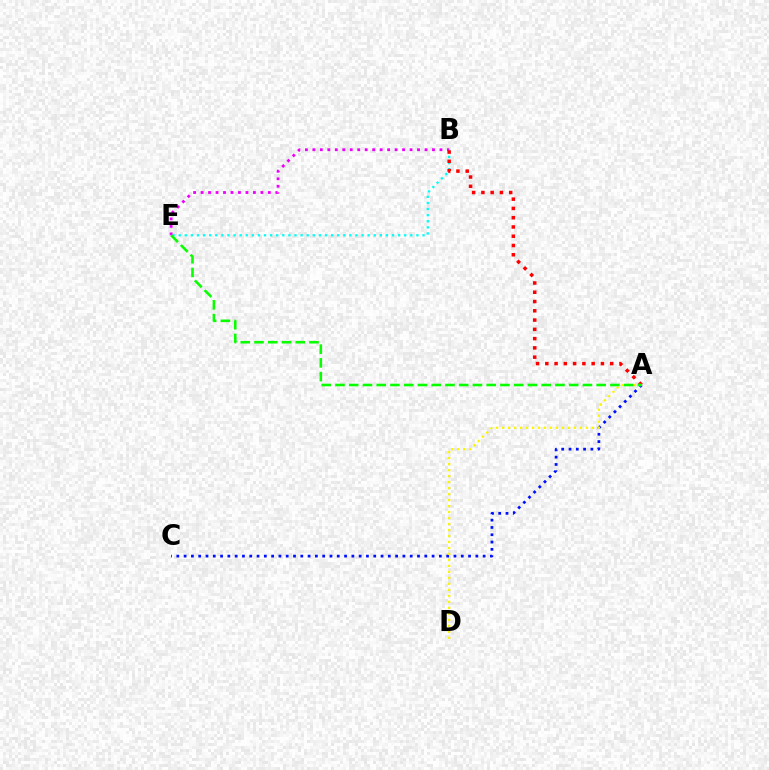{('B', 'E'): [{'color': '#00fff6', 'line_style': 'dotted', 'thickness': 1.66}, {'color': '#ee00ff', 'line_style': 'dotted', 'thickness': 2.03}], ('A', 'B'): [{'color': '#ff0000', 'line_style': 'dotted', 'thickness': 2.52}], ('A', 'C'): [{'color': '#0010ff', 'line_style': 'dotted', 'thickness': 1.98}], ('A', 'D'): [{'color': '#fcf500', 'line_style': 'dotted', 'thickness': 1.63}], ('A', 'E'): [{'color': '#08ff00', 'line_style': 'dashed', 'thickness': 1.87}]}